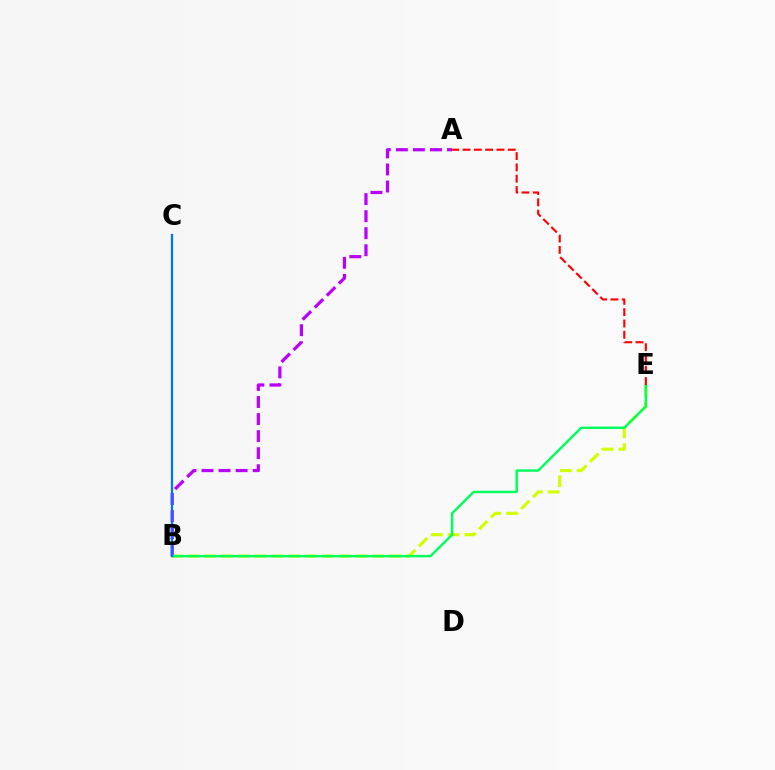{('B', 'E'): [{'color': '#d1ff00', 'line_style': 'dashed', 'thickness': 2.28}, {'color': '#00ff5c', 'line_style': 'solid', 'thickness': 1.75}], ('A', 'B'): [{'color': '#b900ff', 'line_style': 'dashed', 'thickness': 2.32}], ('B', 'C'): [{'color': '#0074ff', 'line_style': 'solid', 'thickness': 1.63}], ('A', 'E'): [{'color': '#ff0000', 'line_style': 'dashed', 'thickness': 1.54}]}